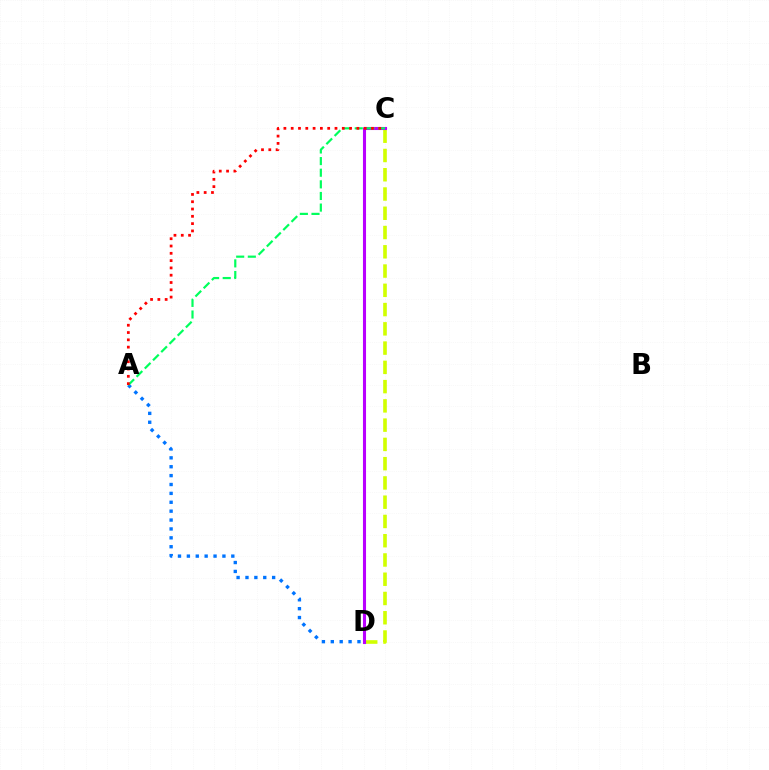{('C', 'D'): [{'color': '#d1ff00', 'line_style': 'dashed', 'thickness': 2.62}, {'color': '#b900ff', 'line_style': 'solid', 'thickness': 2.21}], ('A', 'D'): [{'color': '#0074ff', 'line_style': 'dotted', 'thickness': 2.41}], ('A', 'C'): [{'color': '#00ff5c', 'line_style': 'dashed', 'thickness': 1.58}, {'color': '#ff0000', 'line_style': 'dotted', 'thickness': 1.98}]}